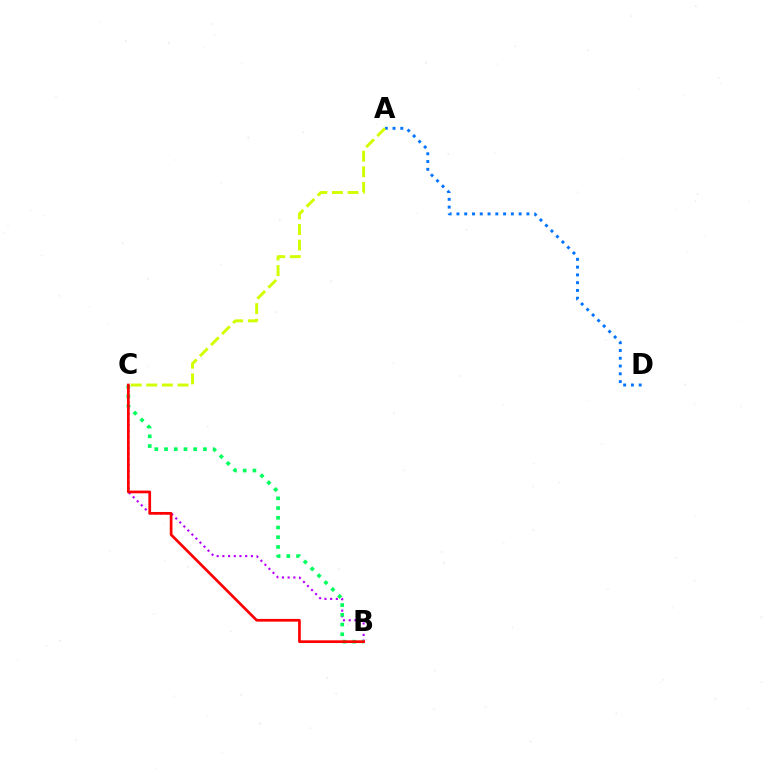{('A', 'D'): [{'color': '#0074ff', 'line_style': 'dotted', 'thickness': 2.11}], ('B', 'C'): [{'color': '#b900ff', 'line_style': 'dotted', 'thickness': 1.55}, {'color': '#00ff5c', 'line_style': 'dotted', 'thickness': 2.64}, {'color': '#ff0000', 'line_style': 'solid', 'thickness': 1.95}], ('A', 'C'): [{'color': '#d1ff00', 'line_style': 'dashed', 'thickness': 2.12}]}